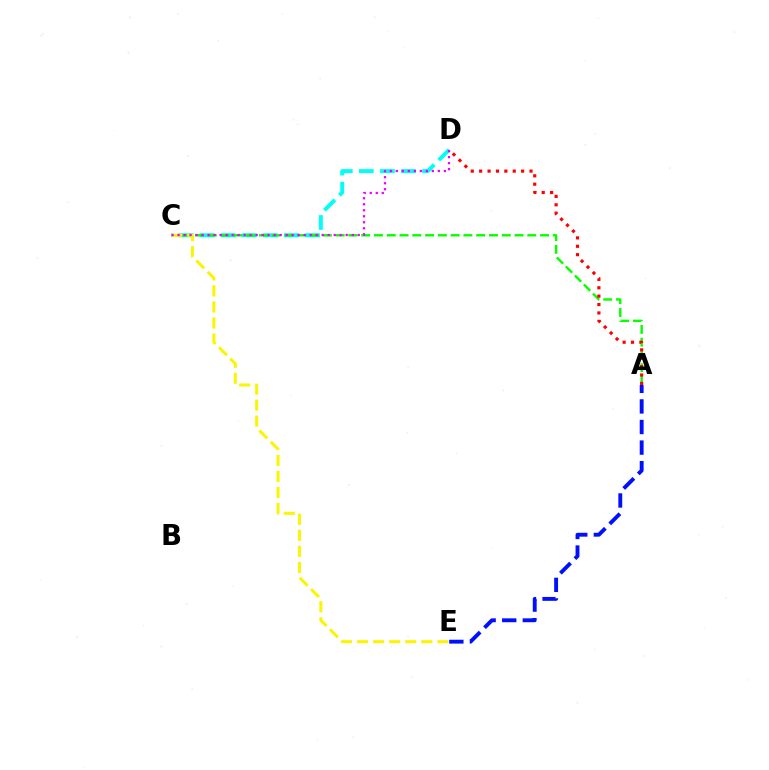{('C', 'D'): [{'color': '#00fff6', 'line_style': 'dashed', 'thickness': 2.86}, {'color': '#ee00ff', 'line_style': 'dotted', 'thickness': 1.63}], ('A', 'C'): [{'color': '#08ff00', 'line_style': 'dashed', 'thickness': 1.74}], ('A', 'D'): [{'color': '#ff0000', 'line_style': 'dotted', 'thickness': 2.28}], ('C', 'E'): [{'color': '#fcf500', 'line_style': 'dashed', 'thickness': 2.18}], ('A', 'E'): [{'color': '#0010ff', 'line_style': 'dashed', 'thickness': 2.8}]}